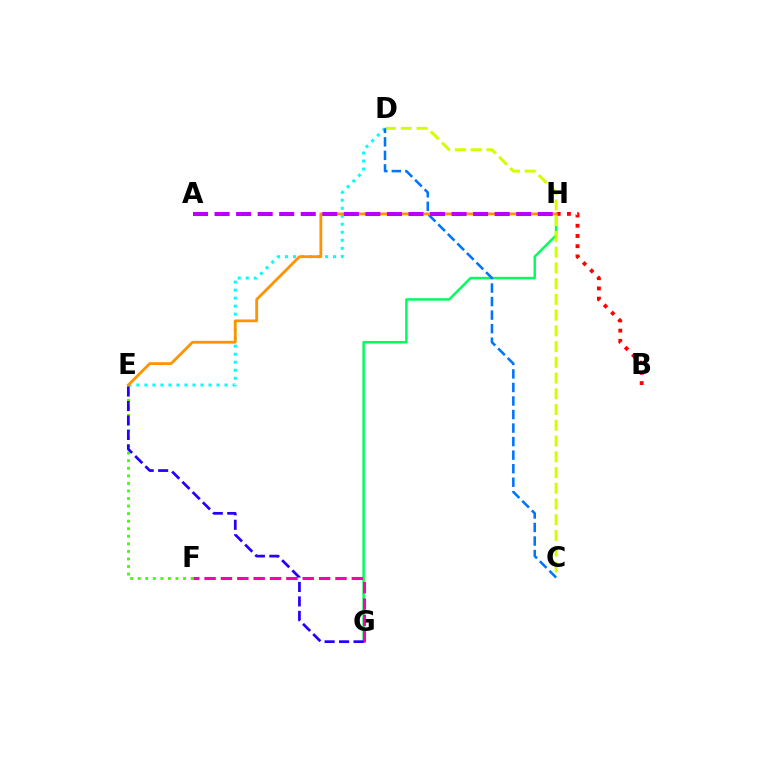{('E', 'F'): [{'color': '#3dff00', 'line_style': 'dotted', 'thickness': 2.05}], ('D', 'E'): [{'color': '#00fff6', 'line_style': 'dotted', 'thickness': 2.18}], ('G', 'H'): [{'color': '#00ff5c', 'line_style': 'solid', 'thickness': 1.78}], ('F', 'G'): [{'color': '#ff00ac', 'line_style': 'dashed', 'thickness': 2.22}], ('B', 'H'): [{'color': '#ff0000', 'line_style': 'dotted', 'thickness': 2.78}], ('C', 'D'): [{'color': '#d1ff00', 'line_style': 'dashed', 'thickness': 2.14}, {'color': '#0074ff', 'line_style': 'dashed', 'thickness': 1.84}], ('E', 'H'): [{'color': '#ff9400', 'line_style': 'solid', 'thickness': 2.02}], ('A', 'H'): [{'color': '#b900ff', 'line_style': 'dashed', 'thickness': 2.93}], ('E', 'G'): [{'color': '#2500ff', 'line_style': 'dashed', 'thickness': 1.97}]}